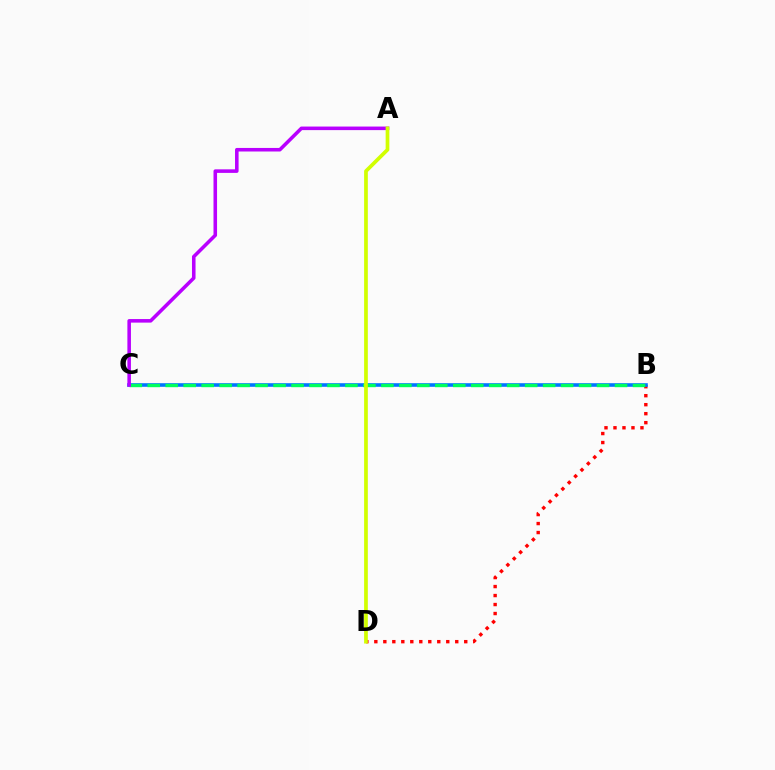{('B', 'D'): [{'color': '#ff0000', 'line_style': 'dotted', 'thickness': 2.44}], ('B', 'C'): [{'color': '#0074ff', 'line_style': 'solid', 'thickness': 2.59}, {'color': '#00ff5c', 'line_style': 'dashed', 'thickness': 2.44}], ('A', 'C'): [{'color': '#b900ff', 'line_style': 'solid', 'thickness': 2.56}], ('A', 'D'): [{'color': '#d1ff00', 'line_style': 'solid', 'thickness': 2.67}]}